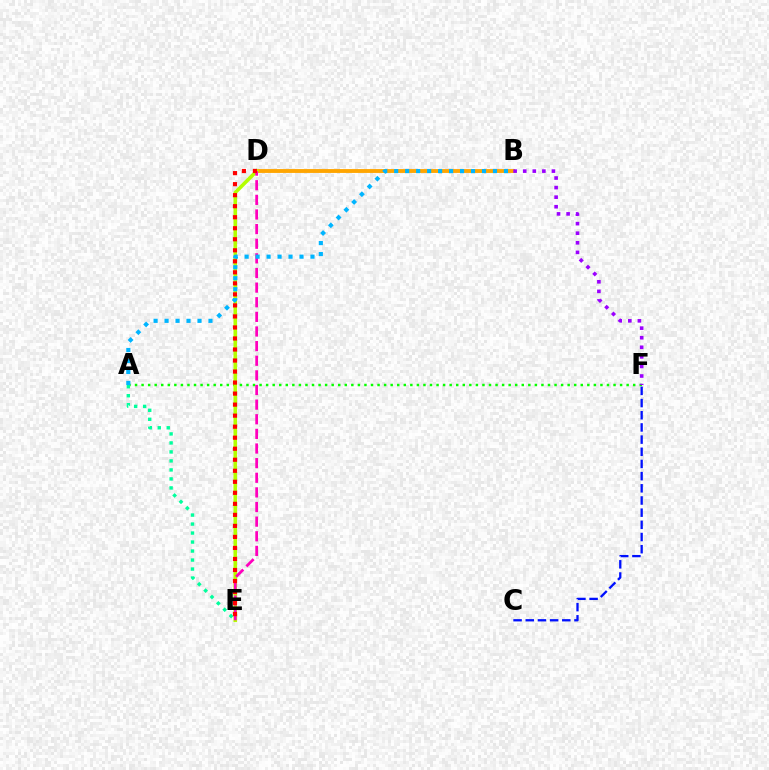{('A', 'F'): [{'color': '#08ff00', 'line_style': 'dotted', 'thickness': 1.78}], ('A', 'E'): [{'color': '#00ff9d', 'line_style': 'dotted', 'thickness': 2.45}], ('B', 'D'): [{'color': '#ffa500', 'line_style': 'solid', 'thickness': 2.78}], ('D', 'E'): [{'color': '#b3ff00', 'line_style': 'solid', 'thickness': 2.6}, {'color': '#ff00bd', 'line_style': 'dashed', 'thickness': 1.99}, {'color': '#ff0000', 'line_style': 'dotted', 'thickness': 3.0}], ('A', 'B'): [{'color': '#00b5ff', 'line_style': 'dotted', 'thickness': 2.98}], ('B', 'F'): [{'color': '#9b00ff', 'line_style': 'dotted', 'thickness': 2.6}], ('C', 'F'): [{'color': '#0010ff', 'line_style': 'dashed', 'thickness': 1.65}]}